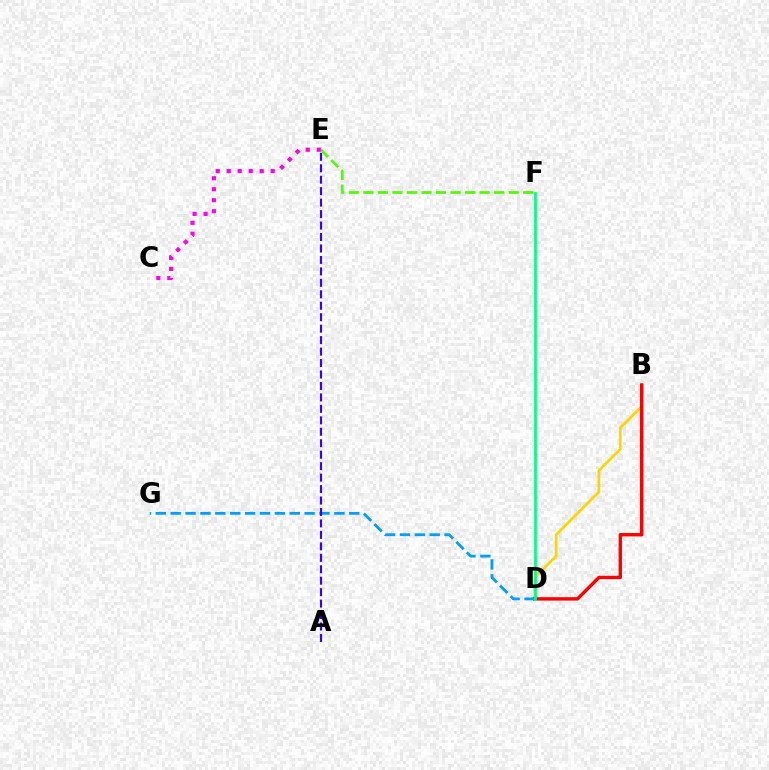{('B', 'D'): [{'color': '#ffd500', 'line_style': 'solid', 'thickness': 1.95}, {'color': '#ff0000', 'line_style': 'solid', 'thickness': 2.44}], ('D', 'G'): [{'color': '#009eff', 'line_style': 'dashed', 'thickness': 2.02}], ('E', 'F'): [{'color': '#4fff00', 'line_style': 'dashed', 'thickness': 1.97}], ('A', 'E'): [{'color': '#3700ff', 'line_style': 'dashed', 'thickness': 1.56}], ('D', 'F'): [{'color': '#00ff86', 'line_style': 'solid', 'thickness': 1.95}], ('C', 'E'): [{'color': '#ff00ed', 'line_style': 'dotted', 'thickness': 2.99}]}